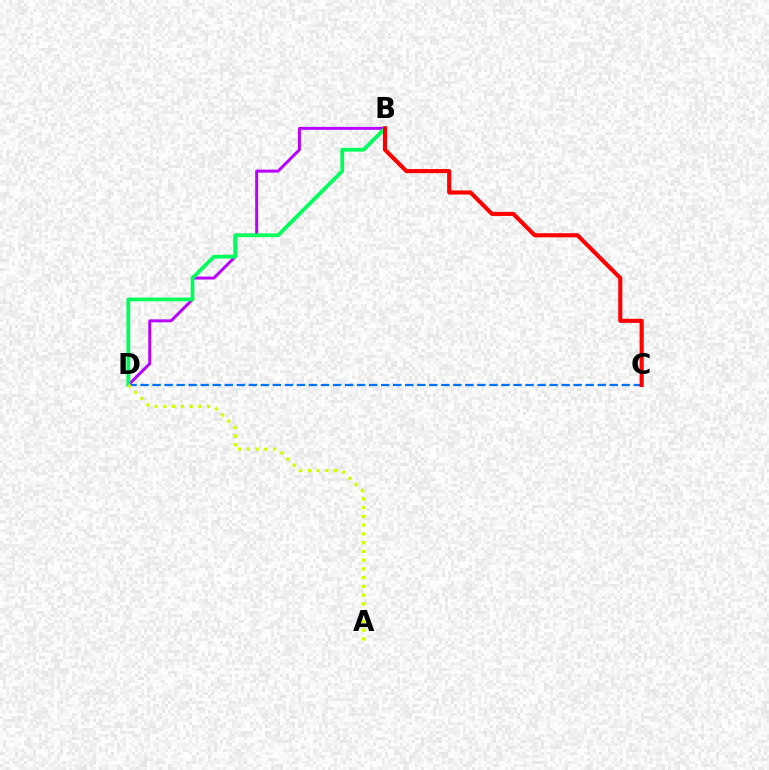{('C', 'D'): [{'color': '#0074ff', 'line_style': 'dashed', 'thickness': 1.63}], ('B', 'D'): [{'color': '#b900ff', 'line_style': 'solid', 'thickness': 2.12}, {'color': '#00ff5c', 'line_style': 'solid', 'thickness': 2.72}], ('A', 'D'): [{'color': '#d1ff00', 'line_style': 'dotted', 'thickness': 2.38}], ('B', 'C'): [{'color': '#ff0000', 'line_style': 'solid', 'thickness': 2.95}]}